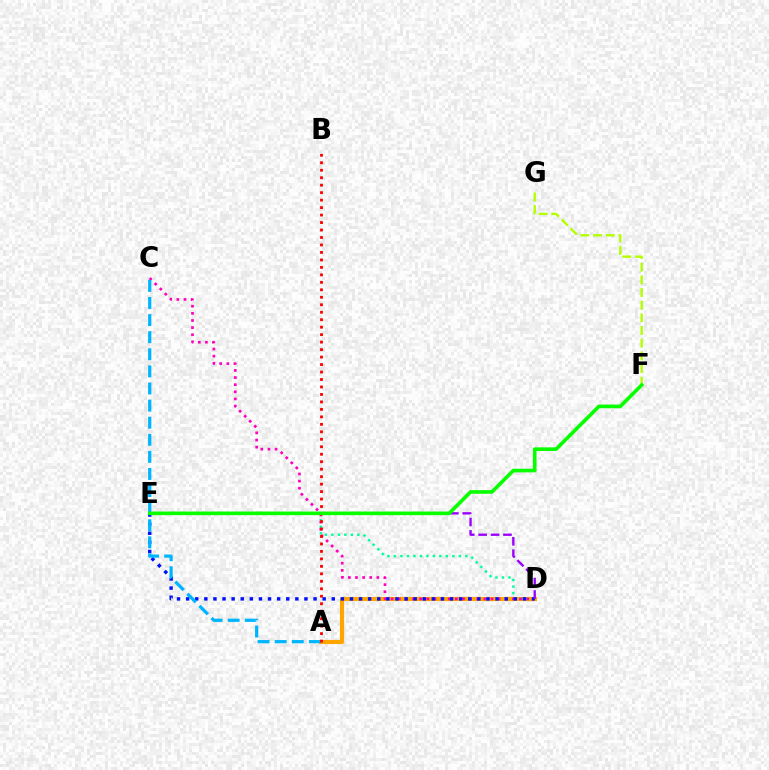{('A', 'D'): [{'color': '#ffa500', 'line_style': 'solid', 'thickness': 2.98}], ('D', 'E'): [{'color': '#00ff9d', 'line_style': 'dotted', 'thickness': 1.76}, {'color': '#0010ff', 'line_style': 'dotted', 'thickness': 2.47}, {'color': '#9b00ff', 'line_style': 'dashed', 'thickness': 1.69}], ('C', 'D'): [{'color': '#ff00bd', 'line_style': 'dotted', 'thickness': 1.94}], ('A', 'C'): [{'color': '#00b5ff', 'line_style': 'dashed', 'thickness': 2.32}], ('F', 'G'): [{'color': '#b3ff00', 'line_style': 'dashed', 'thickness': 1.72}], ('A', 'B'): [{'color': '#ff0000', 'line_style': 'dotted', 'thickness': 2.03}], ('E', 'F'): [{'color': '#08ff00', 'line_style': 'solid', 'thickness': 2.61}]}